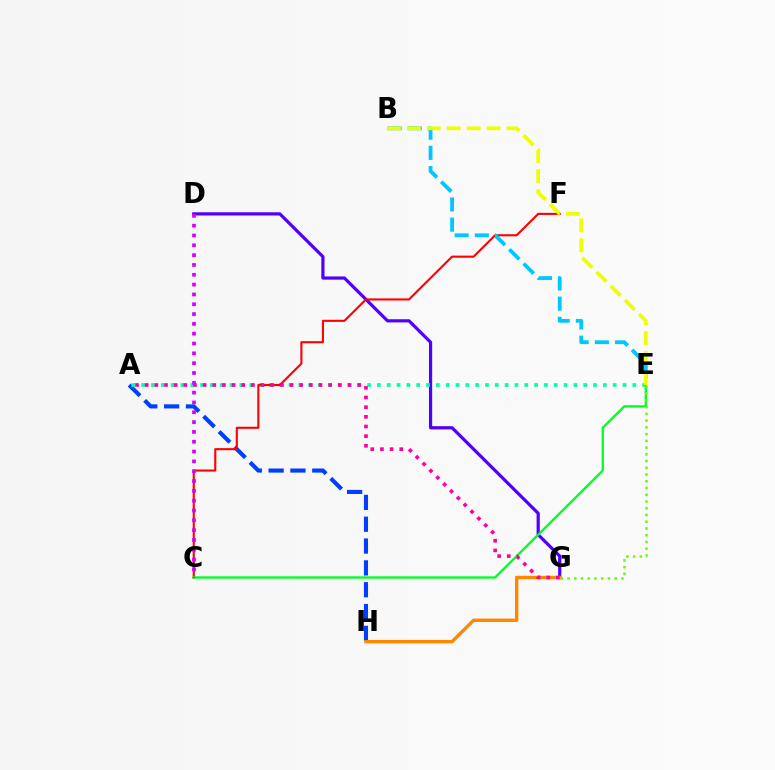{('A', 'H'): [{'color': '#003fff', 'line_style': 'dashed', 'thickness': 2.97}], ('D', 'G'): [{'color': '#4f00ff', 'line_style': 'solid', 'thickness': 2.31}], ('A', 'E'): [{'color': '#00ffaf', 'line_style': 'dotted', 'thickness': 2.67}], ('C', 'F'): [{'color': '#ff0000', 'line_style': 'solid', 'thickness': 1.51}], ('G', 'H'): [{'color': '#ff8800', 'line_style': 'solid', 'thickness': 2.45}], ('C', 'E'): [{'color': '#00ff27', 'line_style': 'solid', 'thickness': 1.69}], ('B', 'E'): [{'color': '#00c7ff', 'line_style': 'dashed', 'thickness': 2.74}, {'color': '#eeff00', 'line_style': 'dashed', 'thickness': 2.71}], ('E', 'G'): [{'color': '#66ff00', 'line_style': 'dotted', 'thickness': 1.83}], ('A', 'G'): [{'color': '#ff00a0', 'line_style': 'dotted', 'thickness': 2.62}], ('C', 'D'): [{'color': '#d600ff', 'line_style': 'dotted', 'thickness': 2.67}]}